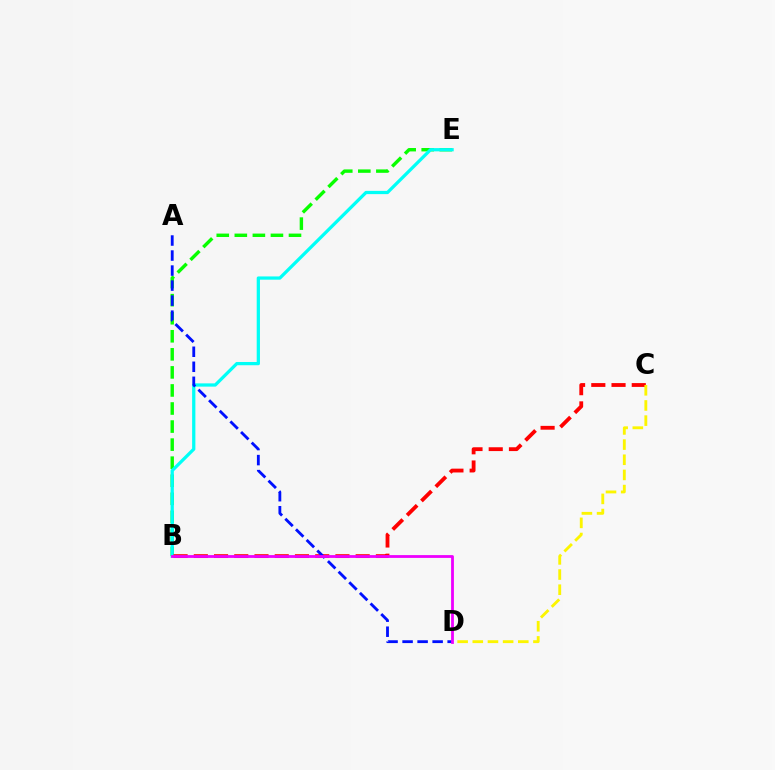{('B', 'E'): [{'color': '#08ff00', 'line_style': 'dashed', 'thickness': 2.45}, {'color': '#00fff6', 'line_style': 'solid', 'thickness': 2.34}], ('B', 'C'): [{'color': '#ff0000', 'line_style': 'dashed', 'thickness': 2.75}], ('A', 'D'): [{'color': '#0010ff', 'line_style': 'dashed', 'thickness': 2.04}], ('C', 'D'): [{'color': '#fcf500', 'line_style': 'dashed', 'thickness': 2.06}], ('B', 'D'): [{'color': '#ee00ff', 'line_style': 'solid', 'thickness': 2.02}]}